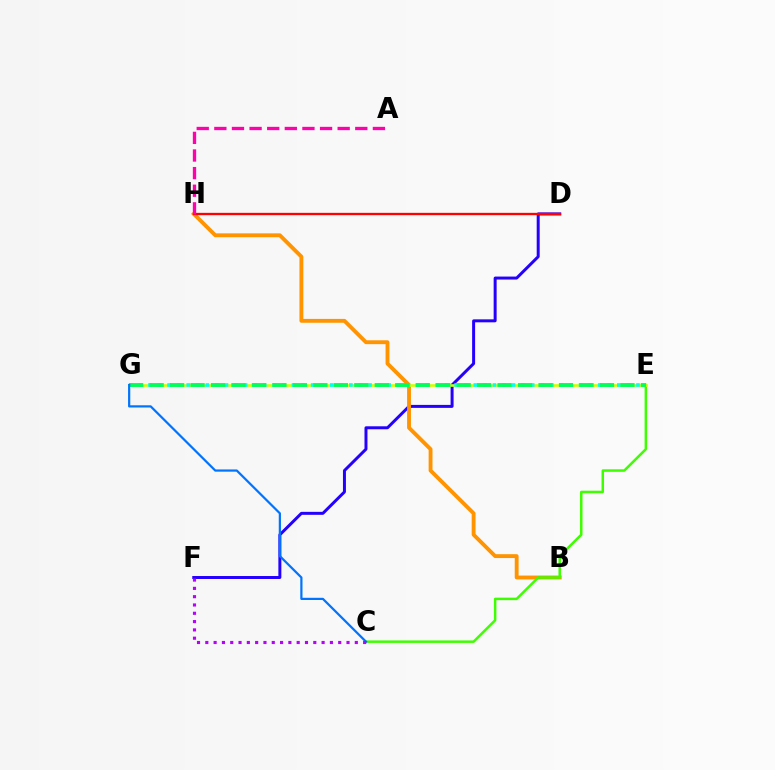{('D', 'F'): [{'color': '#2500ff', 'line_style': 'solid', 'thickness': 2.15}], ('B', 'H'): [{'color': '#ff9400', 'line_style': 'solid', 'thickness': 2.78}], ('D', 'H'): [{'color': '#ff0000', 'line_style': 'solid', 'thickness': 1.68}], ('C', 'E'): [{'color': '#3dff00', 'line_style': 'solid', 'thickness': 1.79}], ('E', 'G'): [{'color': '#d1ff00', 'line_style': 'solid', 'thickness': 1.9}, {'color': '#00fff6', 'line_style': 'dotted', 'thickness': 2.6}, {'color': '#00ff5c', 'line_style': 'dashed', 'thickness': 2.78}], ('C', 'G'): [{'color': '#0074ff', 'line_style': 'solid', 'thickness': 1.6}], ('A', 'H'): [{'color': '#ff00ac', 'line_style': 'dashed', 'thickness': 2.39}], ('C', 'F'): [{'color': '#b900ff', 'line_style': 'dotted', 'thickness': 2.26}]}